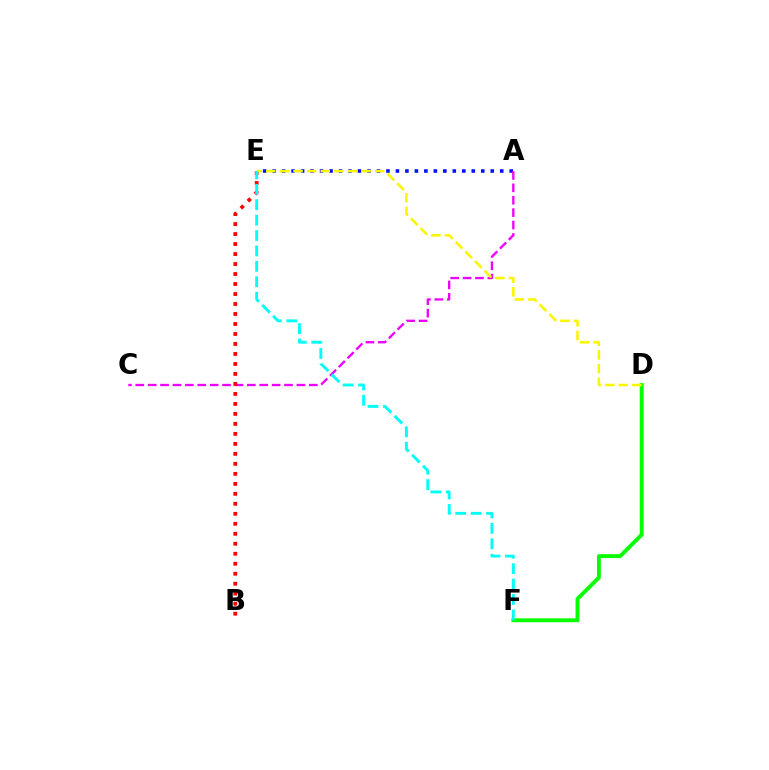{('A', 'E'): [{'color': '#0010ff', 'line_style': 'dotted', 'thickness': 2.58}], ('A', 'C'): [{'color': '#ee00ff', 'line_style': 'dashed', 'thickness': 1.68}], ('B', 'E'): [{'color': '#ff0000', 'line_style': 'dotted', 'thickness': 2.71}], ('D', 'F'): [{'color': '#08ff00', 'line_style': 'solid', 'thickness': 2.8}], ('D', 'E'): [{'color': '#fcf500', 'line_style': 'dashed', 'thickness': 1.85}], ('E', 'F'): [{'color': '#00fff6', 'line_style': 'dashed', 'thickness': 2.09}]}